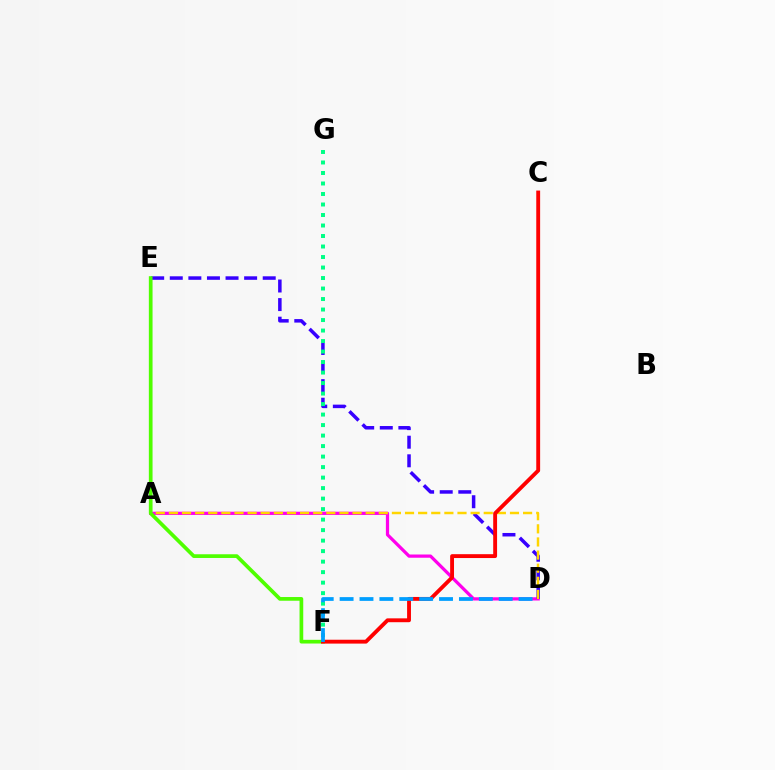{('A', 'D'): [{'color': '#ff00ed', 'line_style': 'solid', 'thickness': 2.33}, {'color': '#ffd500', 'line_style': 'dashed', 'thickness': 1.78}], ('D', 'E'): [{'color': '#3700ff', 'line_style': 'dashed', 'thickness': 2.53}], ('E', 'F'): [{'color': '#4fff00', 'line_style': 'solid', 'thickness': 2.67}], ('F', 'G'): [{'color': '#00ff86', 'line_style': 'dotted', 'thickness': 2.85}], ('C', 'F'): [{'color': '#ff0000', 'line_style': 'solid', 'thickness': 2.78}], ('D', 'F'): [{'color': '#009eff', 'line_style': 'dashed', 'thickness': 2.7}]}